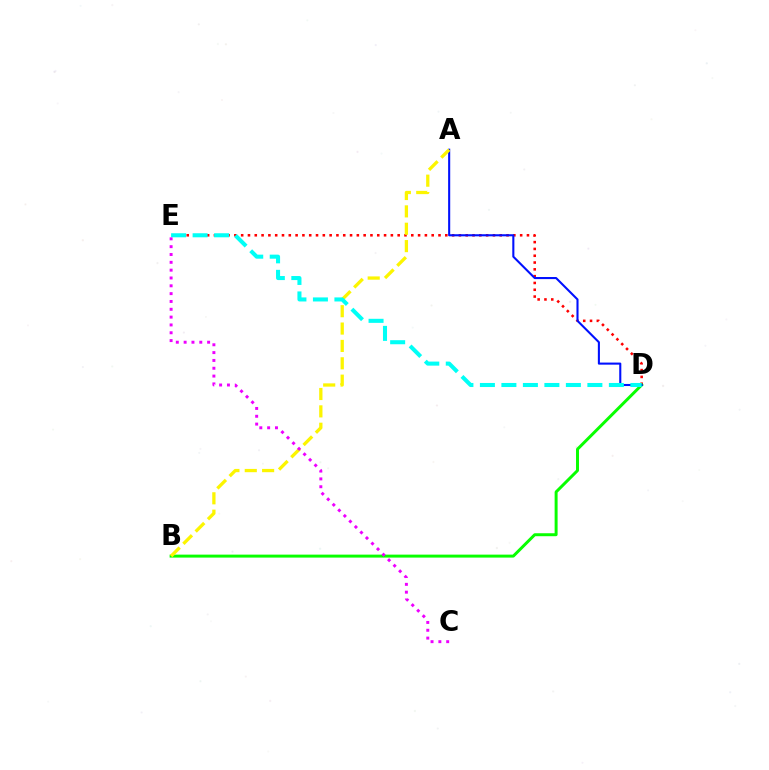{('D', 'E'): [{'color': '#ff0000', 'line_style': 'dotted', 'thickness': 1.85}, {'color': '#00fff6', 'line_style': 'dashed', 'thickness': 2.92}], ('B', 'D'): [{'color': '#08ff00', 'line_style': 'solid', 'thickness': 2.14}], ('A', 'D'): [{'color': '#0010ff', 'line_style': 'solid', 'thickness': 1.5}], ('A', 'B'): [{'color': '#fcf500', 'line_style': 'dashed', 'thickness': 2.36}], ('C', 'E'): [{'color': '#ee00ff', 'line_style': 'dotted', 'thickness': 2.13}]}